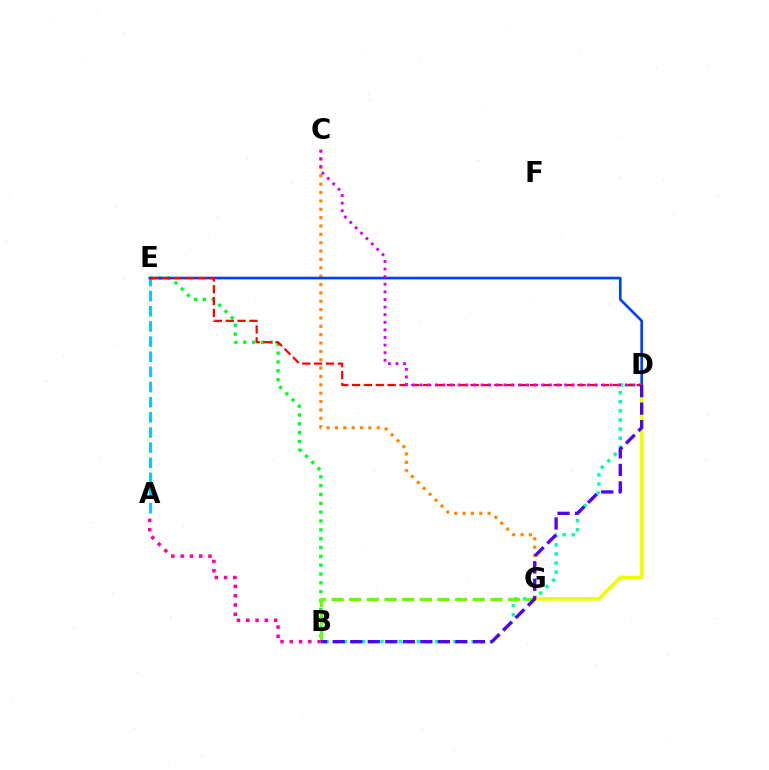{('C', 'G'): [{'color': '#ff8800', 'line_style': 'dotted', 'thickness': 2.27}], ('B', 'E'): [{'color': '#00ff27', 'line_style': 'dotted', 'thickness': 2.4}], ('B', 'D'): [{'color': '#00ffaf', 'line_style': 'dotted', 'thickness': 2.47}, {'color': '#4f00ff', 'line_style': 'dashed', 'thickness': 2.38}], ('A', 'E'): [{'color': '#00c7ff', 'line_style': 'dashed', 'thickness': 2.06}], ('D', 'G'): [{'color': '#eeff00', 'line_style': 'solid', 'thickness': 2.63}], ('D', 'E'): [{'color': '#003fff', 'line_style': 'solid', 'thickness': 1.9}, {'color': '#ff0000', 'line_style': 'dashed', 'thickness': 1.61}], ('B', 'G'): [{'color': '#66ff00', 'line_style': 'dashed', 'thickness': 2.4}], ('C', 'D'): [{'color': '#d600ff', 'line_style': 'dotted', 'thickness': 2.07}], ('A', 'B'): [{'color': '#ff00a0', 'line_style': 'dotted', 'thickness': 2.52}]}